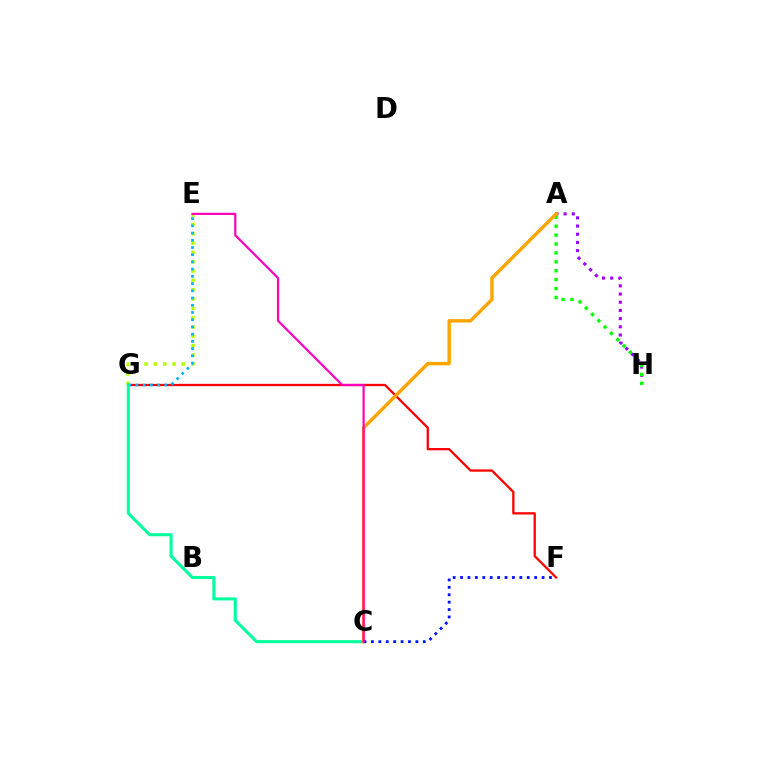{('A', 'H'): [{'color': '#9b00ff', 'line_style': 'dotted', 'thickness': 2.22}, {'color': '#08ff00', 'line_style': 'dotted', 'thickness': 2.42}], ('F', 'G'): [{'color': '#ff0000', 'line_style': 'solid', 'thickness': 1.64}], ('E', 'G'): [{'color': '#b3ff00', 'line_style': 'dotted', 'thickness': 2.53}, {'color': '#00b5ff', 'line_style': 'dotted', 'thickness': 1.96}], ('C', 'G'): [{'color': '#00ff9d', 'line_style': 'solid', 'thickness': 2.21}], ('A', 'C'): [{'color': '#ffa500', 'line_style': 'solid', 'thickness': 2.46}], ('C', 'F'): [{'color': '#0010ff', 'line_style': 'dotted', 'thickness': 2.01}], ('C', 'E'): [{'color': '#ff00bd', 'line_style': 'solid', 'thickness': 1.58}]}